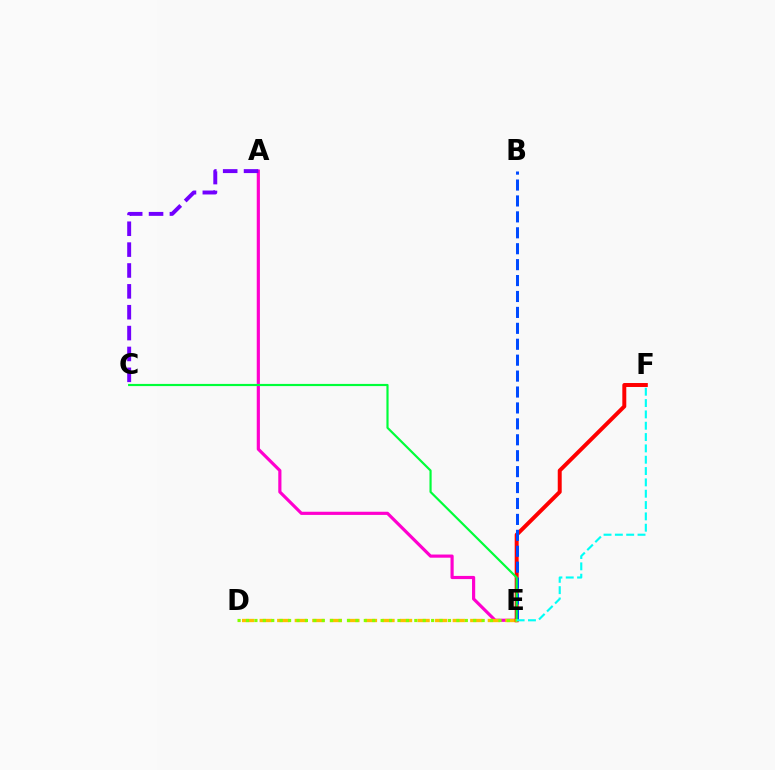{('A', 'E'): [{'color': '#ff00cf', 'line_style': 'solid', 'thickness': 2.28}], ('D', 'E'): [{'color': '#ffbd00', 'line_style': 'dashed', 'thickness': 2.38}, {'color': '#84ff00', 'line_style': 'dotted', 'thickness': 2.29}], ('A', 'C'): [{'color': '#7200ff', 'line_style': 'dashed', 'thickness': 2.83}], ('E', 'F'): [{'color': '#ff0000', 'line_style': 'solid', 'thickness': 2.85}, {'color': '#00fff6', 'line_style': 'dashed', 'thickness': 1.54}], ('B', 'E'): [{'color': '#004bff', 'line_style': 'dashed', 'thickness': 2.16}], ('C', 'E'): [{'color': '#00ff39', 'line_style': 'solid', 'thickness': 1.56}]}